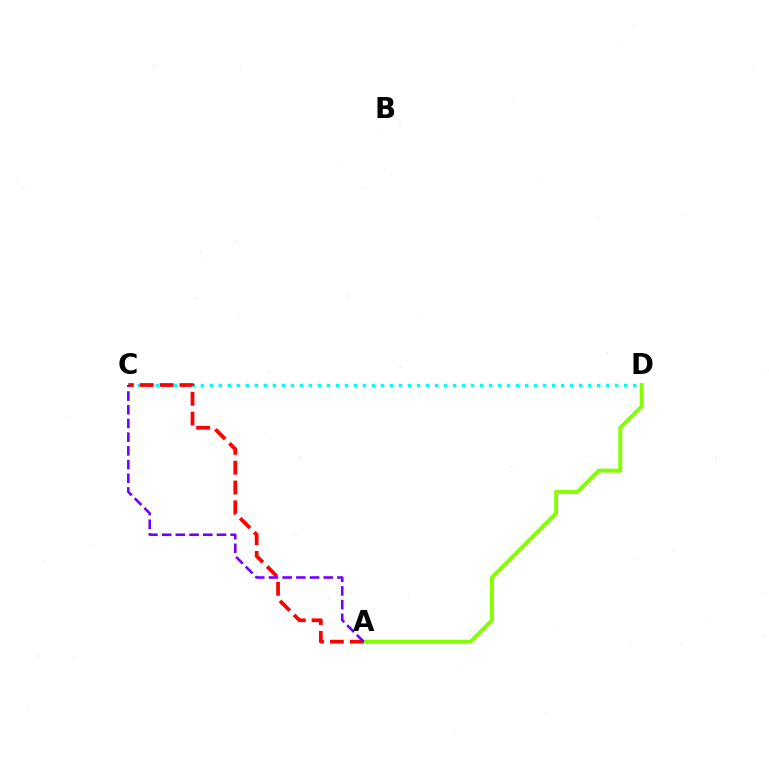{('C', 'D'): [{'color': '#00fff6', 'line_style': 'dotted', 'thickness': 2.45}], ('A', 'D'): [{'color': '#84ff00', 'line_style': 'solid', 'thickness': 2.83}], ('A', 'C'): [{'color': '#ff0000', 'line_style': 'dashed', 'thickness': 2.69}, {'color': '#7200ff', 'line_style': 'dashed', 'thickness': 1.86}]}